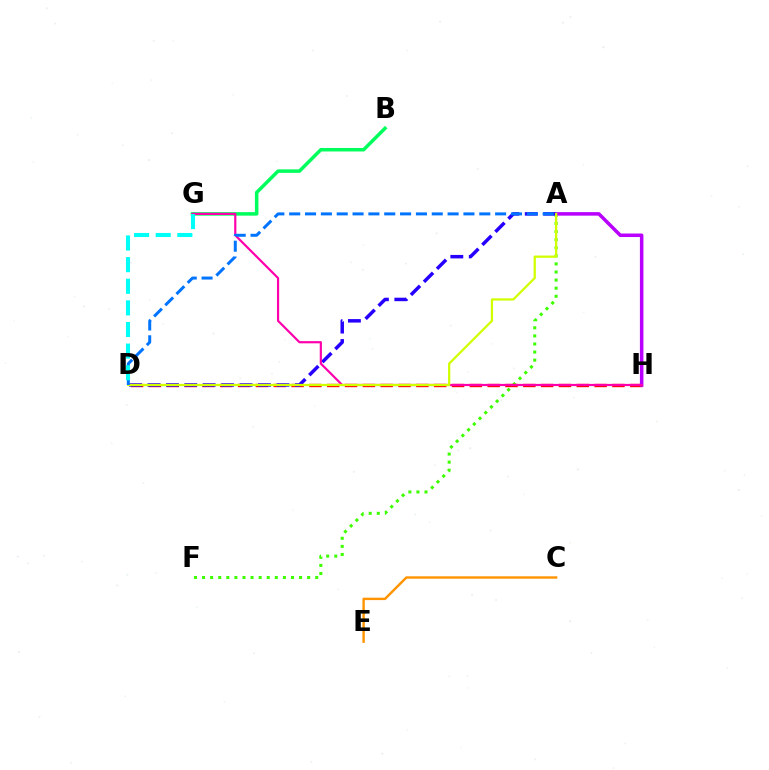{('A', 'F'): [{'color': '#3dff00', 'line_style': 'dotted', 'thickness': 2.2}], ('D', 'H'): [{'color': '#ff0000', 'line_style': 'dashed', 'thickness': 2.42}], ('A', 'H'): [{'color': '#b900ff', 'line_style': 'solid', 'thickness': 2.54}], ('A', 'D'): [{'color': '#2500ff', 'line_style': 'dashed', 'thickness': 2.5}, {'color': '#d1ff00', 'line_style': 'solid', 'thickness': 1.62}, {'color': '#0074ff', 'line_style': 'dashed', 'thickness': 2.15}], ('B', 'G'): [{'color': '#00ff5c', 'line_style': 'solid', 'thickness': 2.52}], ('C', 'E'): [{'color': '#ff9400', 'line_style': 'solid', 'thickness': 1.74}], ('G', 'H'): [{'color': '#ff00ac', 'line_style': 'solid', 'thickness': 1.57}], ('D', 'G'): [{'color': '#00fff6', 'line_style': 'dashed', 'thickness': 2.94}]}